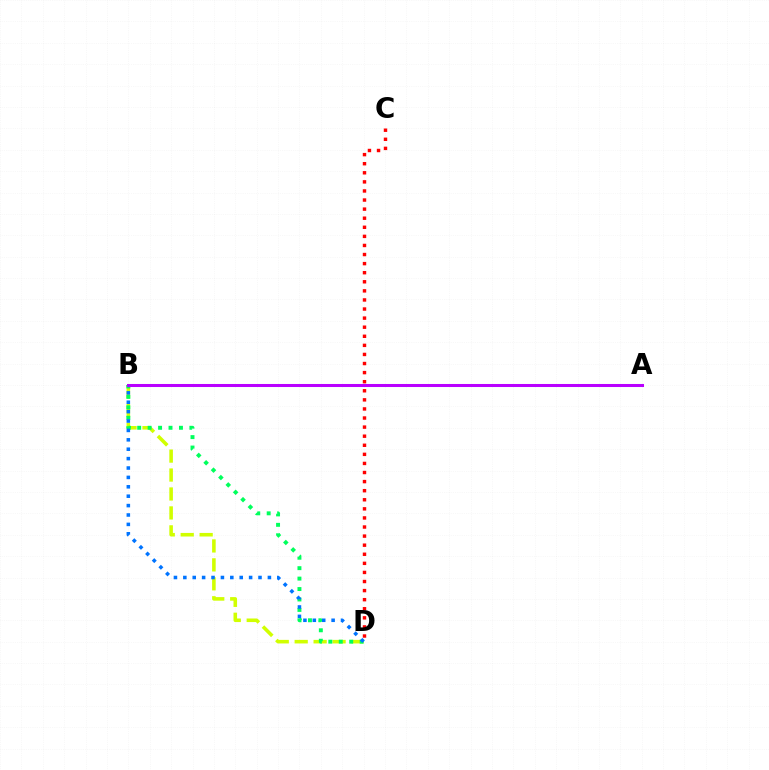{('B', 'D'): [{'color': '#d1ff00', 'line_style': 'dashed', 'thickness': 2.57}, {'color': '#00ff5c', 'line_style': 'dotted', 'thickness': 2.84}, {'color': '#0074ff', 'line_style': 'dotted', 'thickness': 2.55}], ('A', 'B'): [{'color': '#b900ff', 'line_style': 'solid', 'thickness': 2.19}], ('C', 'D'): [{'color': '#ff0000', 'line_style': 'dotted', 'thickness': 2.47}]}